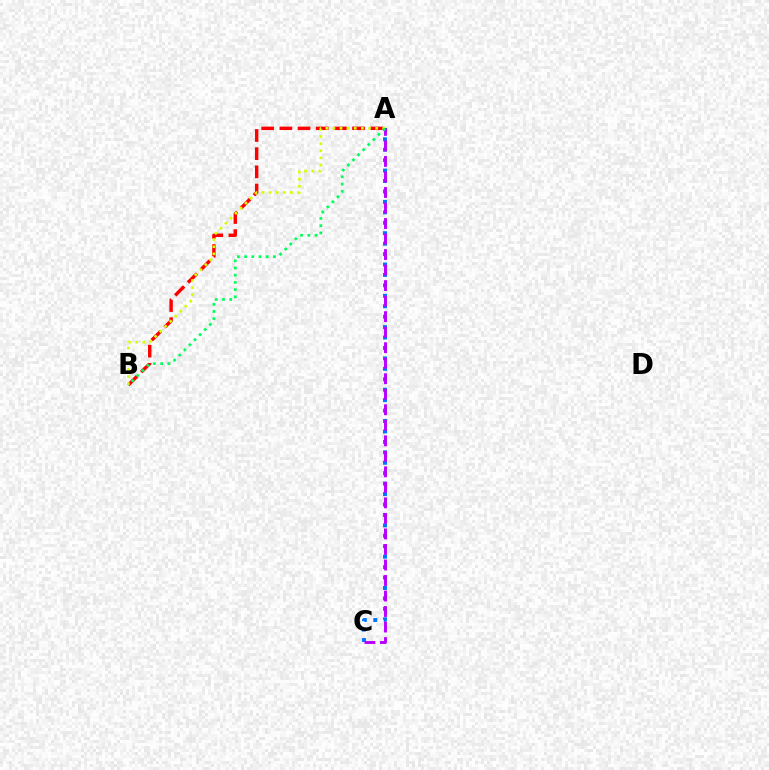{('A', 'B'): [{'color': '#ff0000', 'line_style': 'dashed', 'thickness': 2.47}, {'color': '#d1ff00', 'line_style': 'dotted', 'thickness': 1.93}, {'color': '#00ff5c', 'line_style': 'dotted', 'thickness': 1.96}], ('A', 'C'): [{'color': '#0074ff', 'line_style': 'dotted', 'thickness': 2.84}, {'color': '#b900ff', 'line_style': 'dashed', 'thickness': 2.11}]}